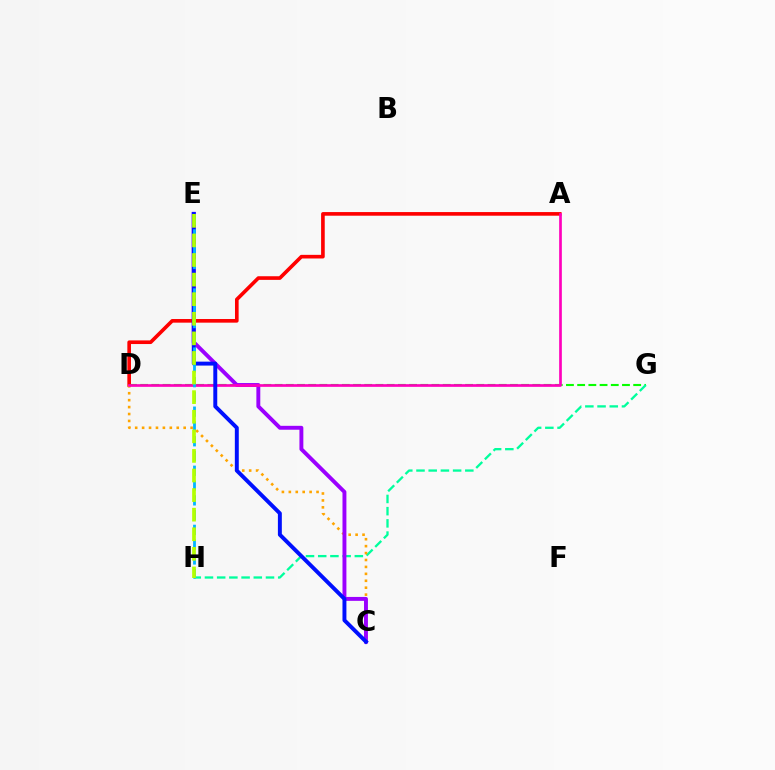{('D', 'G'): [{'color': '#08ff00', 'line_style': 'dashed', 'thickness': 1.52}], ('A', 'D'): [{'color': '#ff0000', 'line_style': 'solid', 'thickness': 2.62}, {'color': '#ff00bd', 'line_style': 'solid', 'thickness': 1.93}], ('G', 'H'): [{'color': '#00ff9d', 'line_style': 'dashed', 'thickness': 1.66}], ('C', 'D'): [{'color': '#ffa500', 'line_style': 'dotted', 'thickness': 1.88}], ('C', 'E'): [{'color': '#9b00ff', 'line_style': 'solid', 'thickness': 2.81}, {'color': '#0010ff', 'line_style': 'solid', 'thickness': 2.83}], ('E', 'H'): [{'color': '#00b5ff', 'line_style': 'dashed', 'thickness': 2.01}, {'color': '#b3ff00', 'line_style': 'dashed', 'thickness': 2.66}]}